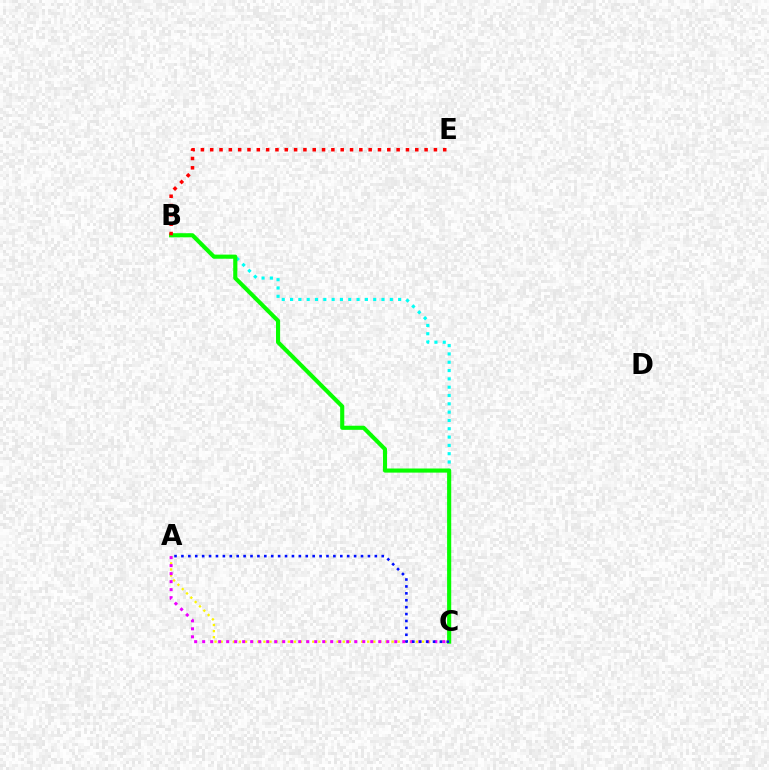{('B', 'C'): [{'color': '#00fff6', 'line_style': 'dotted', 'thickness': 2.26}, {'color': '#08ff00', 'line_style': 'solid', 'thickness': 2.96}], ('B', 'E'): [{'color': '#ff0000', 'line_style': 'dotted', 'thickness': 2.53}], ('A', 'C'): [{'color': '#fcf500', 'line_style': 'dotted', 'thickness': 1.66}, {'color': '#ee00ff', 'line_style': 'dotted', 'thickness': 2.17}, {'color': '#0010ff', 'line_style': 'dotted', 'thickness': 1.88}]}